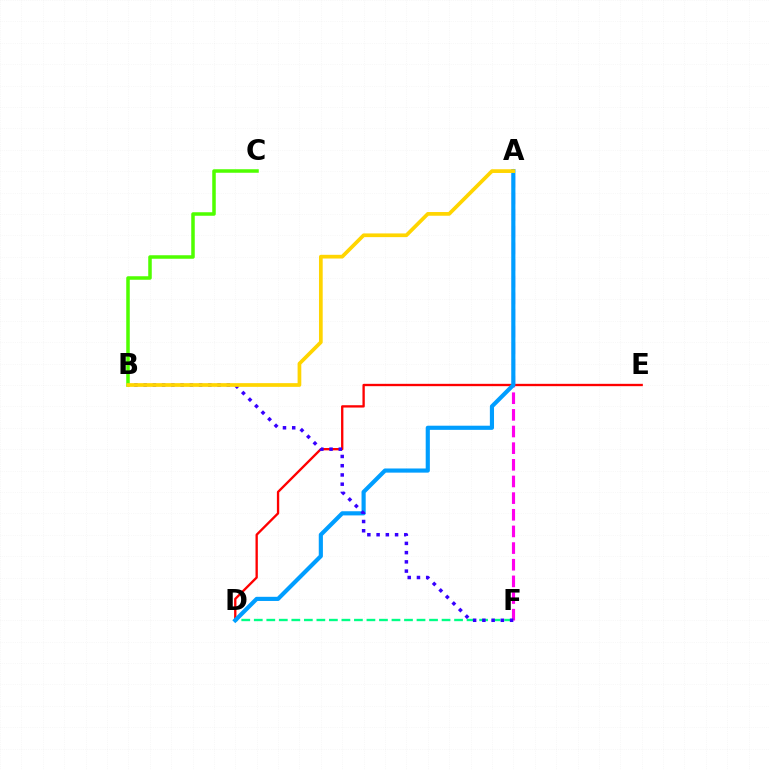{('B', 'C'): [{'color': '#4fff00', 'line_style': 'solid', 'thickness': 2.53}], ('A', 'F'): [{'color': '#ff00ed', 'line_style': 'dashed', 'thickness': 2.26}], ('D', 'E'): [{'color': '#ff0000', 'line_style': 'solid', 'thickness': 1.68}], ('D', 'F'): [{'color': '#00ff86', 'line_style': 'dashed', 'thickness': 1.7}], ('A', 'D'): [{'color': '#009eff', 'line_style': 'solid', 'thickness': 2.99}], ('B', 'F'): [{'color': '#3700ff', 'line_style': 'dotted', 'thickness': 2.51}], ('A', 'B'): [{'color': '#ffd500', 'line_style': 'solid', 'thickness': 2.67}]}